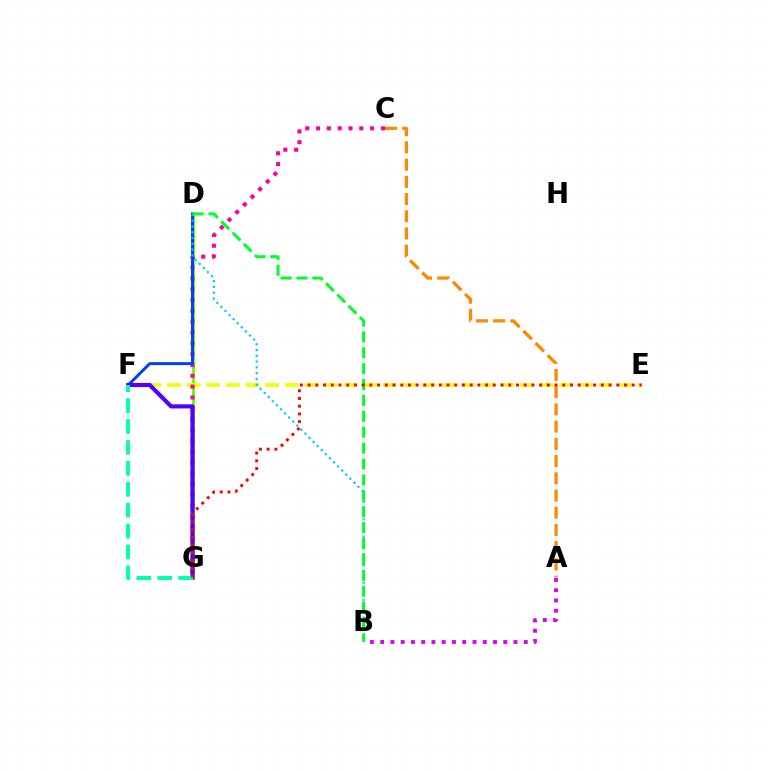{('D', 'G'): [{'color': '#66ff00', 'line_style': 'solid', 'thickness': 2.11}], ('E', 'F'): [{'color': '#eeff00', 'line_style': 'dashed', 'thickness': 2.66}], ('C', 'G'): [{'color': '#ff00a0', 'line_style': 'dotted', 'thickness': 2.94}], ('D', 'F'): [{'color': '#003fff', 'line_style': 'solid', 'thickness': 2.12}], ('A', 'C'): [{'color': '#ff8800', 'line_style': 'dashed', 'thickness': 2.34}], ('A', 'B'): [{'color': '#d600ff', 'line_style': 'dotted', 'thickness': 2.79}], ('F', 'G'): [{'color': '#4f00ff', 'line_style': 'solid', 'thickness': 2.99}, {'color': '#00ffaf', 'line_style': 'dashed', 'thickness': 2.84}], ('B', 'D'): [{'color': '#00c7ff', 'line_style': 'dotted', 'thickness': 1.57}, {'color': '#00ff27', 'line_style': 'dashed', 'thickness': 2.16}], ('E', 'G'): [{'color': '#ff0000', 'line_style': 'dotted', 'thickness': 2.1}]}